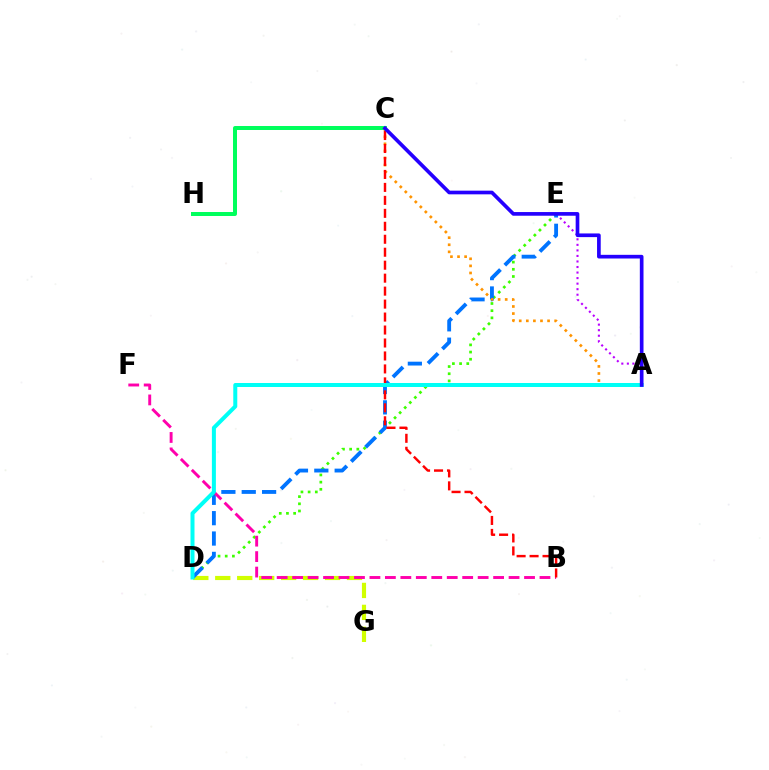{('A', 'E'): [{'color': '#b900ff', 'line_style': 'dotted', 'thickness': 1.51}], ('D', 'E'): [{'color': '#3dff00', 'line_style': 'dotted', 'thickness': 1.95}, {'color': '#0074ff', 'line_style': 'dashed', 'thickness': 2.77}], ('D', 'G'): [{'color': '#d1ff00', 'line_style': 'dashed', 'thickness': 2.98}], ('C', 'H'): [{'color': '#00ff5c', 'line_style': 'solid', 'thickness': 2.87}], ('B', 'F'): [{'color': '#ff00ac', 'line_style': 'dashed', 'thickness': 2.1}], ('A', 'C'): [{'color': '#ff9400', 'line_style': 'dotted', 'thickness': 1.92}, {'color': '#2500ff', 'line_style': 'solid', 'thickness': 2.65}], ('B', 'C'): [{'color': '#ff0000', 'line_style': 'dashed', 'thickness': 1.76}], ('A', 'D'): [{'color': '#00fff6', 'line_style': 'solid', 'thickness': 2.88}]}